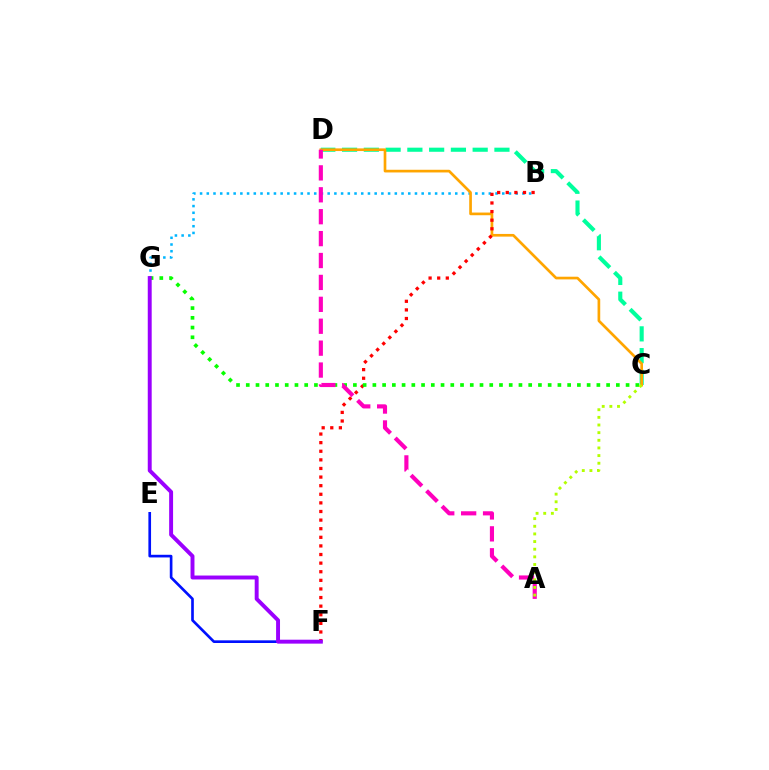{('C', 'D'): [{'color': '#00ff9d', 'line_style': 'dashed', 'thickness': 2.96}, {'color': '#ffa500', 'line_style': 'solid', 'thickness': 1.93}], ('B', 'G'): [{'color': '#00b5ff', 'line_style': 'dotted', 'thickness': 1.82}], ('B', 'F'): [{'color': '#ff0000', 'line_style': 'dotted', 'thickness': 2.34}], ('C', 'G'): [{'color': '#08ff00', 'line_style': 'dotted', 'thickness': 2.65}], ('E', 'F'): [{'color': '#0010ff', 'line_style': 'solid', 'thickness': 1.92}], ('A', 'D'): [{'color': '#ff00bd', 'line_style': 'dashed', 'thickness': 2.98}], ('A', 'C'): [{'color': '#b3ff00', 'line_style': 'dotted', 'thickness': 2.08}], ('F', 'G'): [{'color': '#9b00ff', 'line_style': 'solid', 'thickness': 2.83}]}